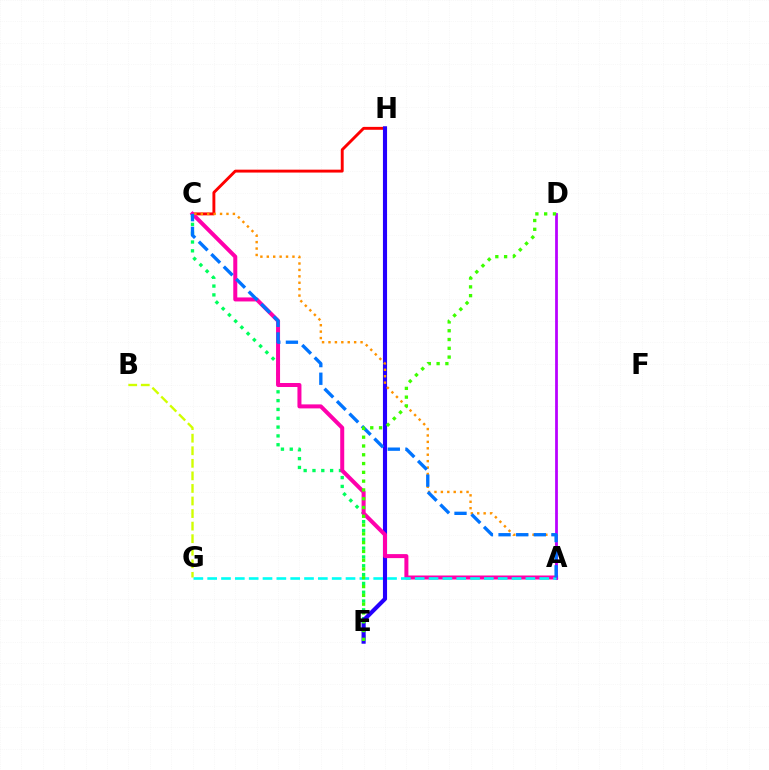{('C', 'E'): [{'color': '#00ff5c', 'line_style': 'dotted', 'thickness': 2.4}], ('C', 'H'): [{'color': '#ff0000', 'line_style': 'solid', 'thickness': 2.09}], ('E', 'H'): [{'color': '#2500ff', 'line_style': 'solid', 'thickness': 2.96}], ('A', 'C'): [{'color': '#ff00ac', 'line_style': 'solid', 'thickness': 2.89}, {'color': '#ff9400', 'line_style': 'dotted', 'thickness': 1.74}, {'color': '#0074ff', 'line_style': 'dashed', 'thickness': 2.4}], ('A', 'D'): [{'color': '#b900ff', 'line_style': 'solid', 'thickness': 1.98}], ('A', 'G'): [{'color': '#00fff6', 'line_style': 'dashed', 'thickness': 1.88}], ('D', 'E'): [{'color': '#3dff00', 'line_style': 'dotted', 'thickness': 2.39}], ('B', 'G'): [{'color': '#d1ff00', 'line_style': 'dashed', 'thickness': 1.71}]}